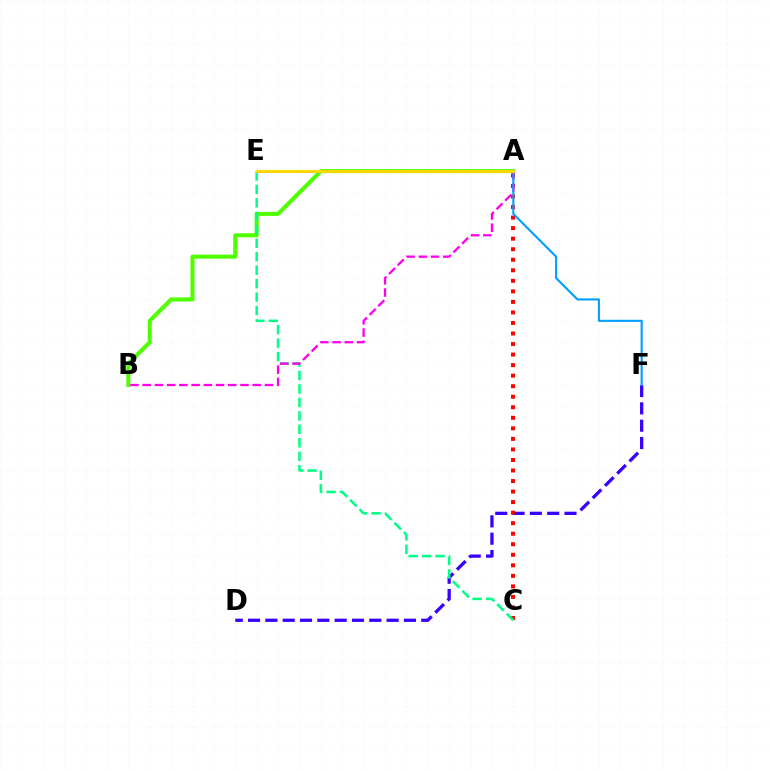{('D', 'F'): [{'color': '#3700ff', 'line_style': 'dashed', 'thickness': 2.35}], ('A', 'B'): [{'color': '#4fff00', 'line_style': 'solid', 'thickness': 2.92}, {'color': '#ff00ed', 'line_style': 'dashed', 'thickness': 1.66}], ('A', 'C'): [{'color': '#ff0000', 'line_style': 'dotted', 'thickness': 2.86}], ('C', 'E'): [{'color': '#00ff86', 'line_style': 'dashed', 'thickness': 1.83}], ('A', 'F'): [{'color': '#009eff', 'line_style': 'solid', 'thickness': 1.52}], ('A', 'E'): [{'color': '#ffd500', 'line_style': 'solid', 'thickness': 2.08}]}